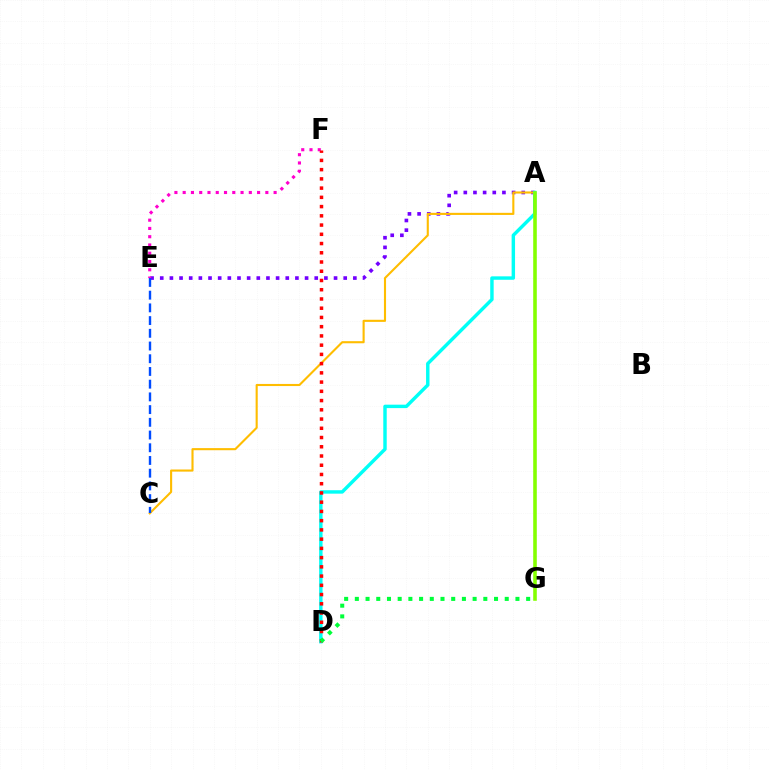{('A', 'E'): [{'color': '#7200ff', 'line_style': 'dotted', 'thickness': 2.62}], ('A', 'C'): [{'color': '#ffbd00', 'line_style': 'solid', 'thickness': 1.52}], ('C', 'E'): [{'color': '#004bff', 'line_style': 'dashed', 'thickness': 1.73}], ('E', 'F'): [{'color': '#ff00cf', 'line_style': 'dotted', 'thickness': 2.25}], ('A', 'D'): [{'color': '#00fff6', 'line_style': 'solid', 'thickness': 2.47}], ('D', 'F'): [{'color': '#ff0000', 'line_style': 'dotted', 'thickness': 2.51}], ('A', 'G'): [{'color': '#84ff00', 'line_style': 'solid', 'thickness': 2.58}], ('D', 'G'): [{'color': '#00ff39', 'line_style': 'dotted', 'thickness': 2.91}]}